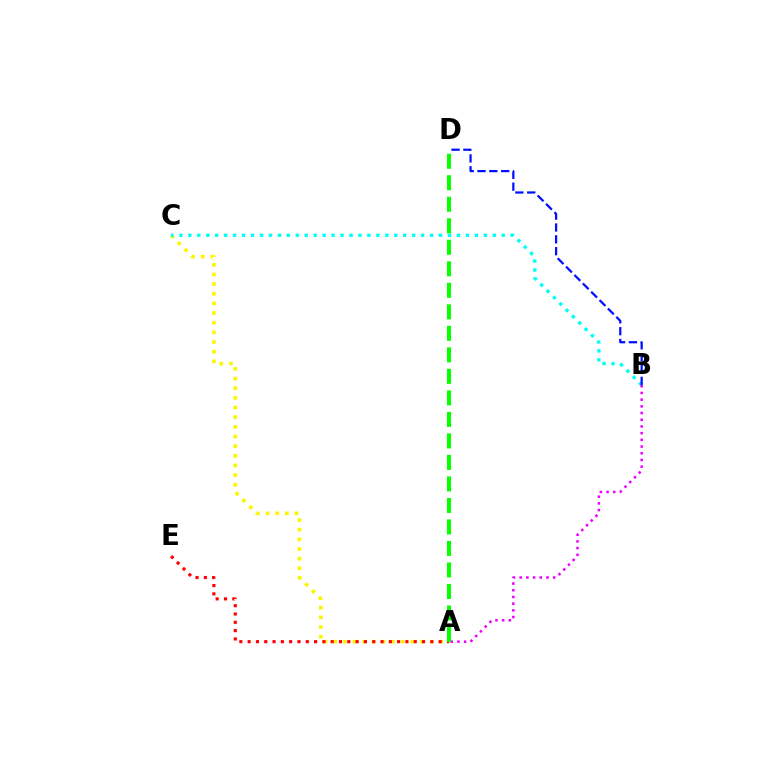{('A', 'C'): [{'color': '#fcf500', 'line_style': 'dotted', 'thickness': 2.62}], ('A', 'E'): [{'color': '#ff0000', 'line_style': 'dotted', 'thickness': 2.26}], ('B', 'C'): [{'color': '#00fff6', 'line_style': 'dotted', 'thickness': 2.43}], ('B', 'D'): [{'color': '#0010ff', 'line_style': 'dashed', 'thickness': 1.61}], ('A', 'B'): [{'color': '#ee00ff', 'line_style': 'dotted', 'thickness': 1.82}], ('A', 'D'): [{'color': '#08ff00', 'line_style': 'dashed', 'thickness': 2.92}]}